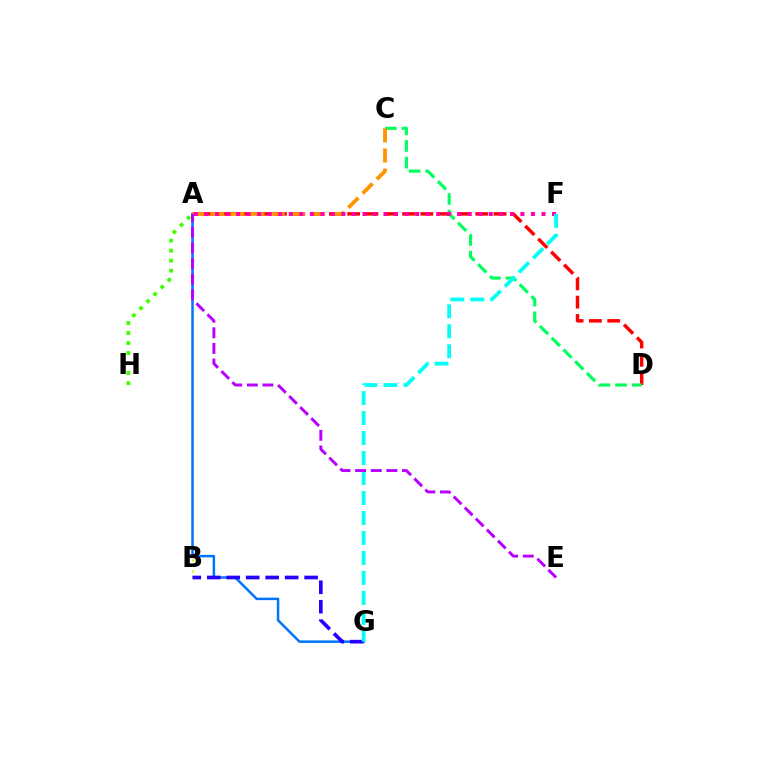{('A', 'D'): [{'color': '#ff0000', 'line_style': 'dashed', 'thickness': 2.49}], ('A', 'B'): [{'color': '#d1ff00', 'line_style': 'dotted', 'thickness': 1.5}], ('C', 'D'): [{'color': '#00ff5c', 'line_style': 'dashed', 'thickness': 2.26}], ('A', 'G'): [{'color': '#0074ff', 'line_style': 'solid', 'thickness': 1.79}], ('B', 'G'): [{'color': '#2500ff', 'line_style': 'dashed', 'thickness': 2.64}], ('A', 'C'): [{'color': '#ff9400', 'line_style': 'dashed', 'thickness': 2.73}], ('A', 'H'): [{'color': '#3dff00', 'line_style': 'dotted', 'thickness': 2.72}], ('A', 'F'): [{'color': '#ff00ac', 'line_style': 'dotted', 'thickness': 2.86}], ('F', 'G'): [{'color': '#00fff6', 'line_style': 'dashed', 'thickness': 2.71}], ('A', 'E'): [{'color': '#b900ff', 'line_style': 'dashed', 'thickness': 2.12}]}